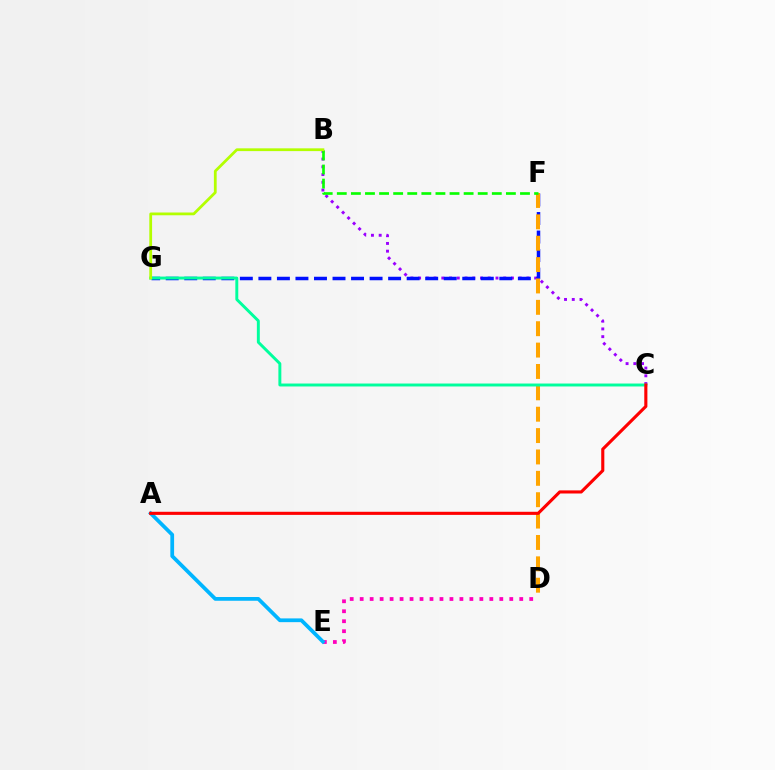{('B', 'C'): [{'color': '#9b00ff', 'line_style': 'dotted', 'thickness': 2.1}], ('F', 'G'): [{'color': '#0010ff', 'line_style': 'dashed', 'thickness': 2.52}], ('D', 'E'): [{'color': '#ff00bd', 'line_style': 'dotted', 'thickness': 2.71}], ('A', 'E'): [{'color': '#00b5ff', 'line_style': 'solid', 'thickness': 2.7}], ('D', 'F'): [{'color': '#ffa500', 'line_style': 'dashed', 'thickness': 2.9}], ('B', 'F'): [{'color': '#08ff00', 'line_style': 'dashed', 'thickness': 1.91}], ('C', 'G'): [{'color': '#00ff9d', 'line_style': 'solid', 'thickness': 2.12}], ('A', 'C'): [{'color': '#ff0000', 'line_style': 'solid', 'thickness': 2.24}], ('B', 'G'): [{'color': '#b3ff00', 'line_style': 'solid', 'thickness': 1.99}]}